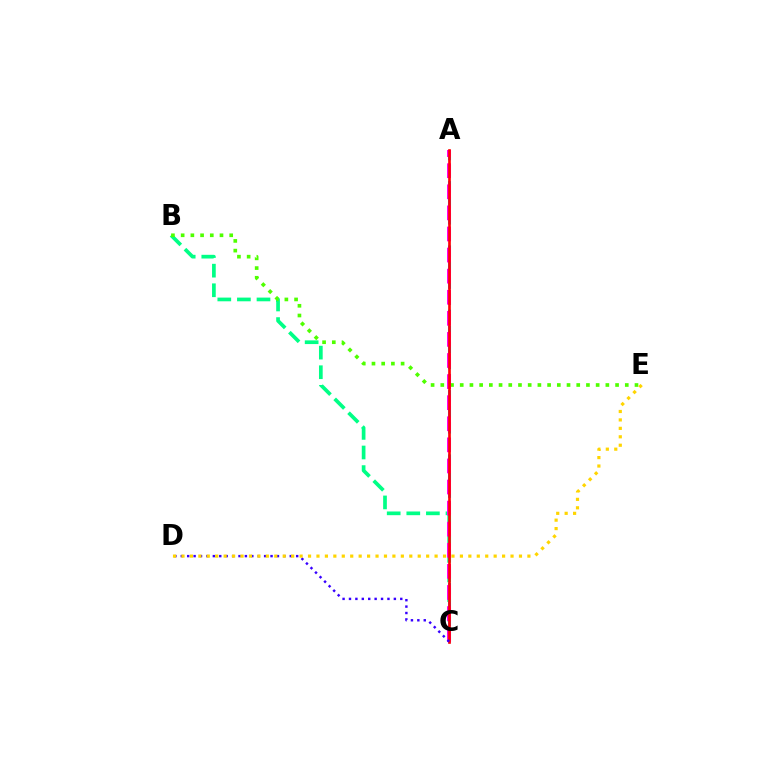{('A', 'C'): [{'color': '#009eff', 'line_style': 'dashed', 'thickness': 2.18}, {'color': '#ff00ed', 'line_style': 'dashed', 'thickness': 2.86}, {'color': '#ff0000', 'line_style': 'solid', 'thickness': 1.91}], ('B', 'C'): [{'color': '#00ff86', 'line_style': 'dashed', 'thickness': 2.66}], ('B', 'E'): [{'color': '#4fff00', 'line_style': 'dotted', 'thickness': 2.64}], ('C', 'D'): [{'color': '#3700ff', 'line_style': 'dotted', 'thickness': 1.74}], ('D', 'E'): [{'color': '#ffd500', 'line_style': 'dotted', 'thickness': 2.29}]}